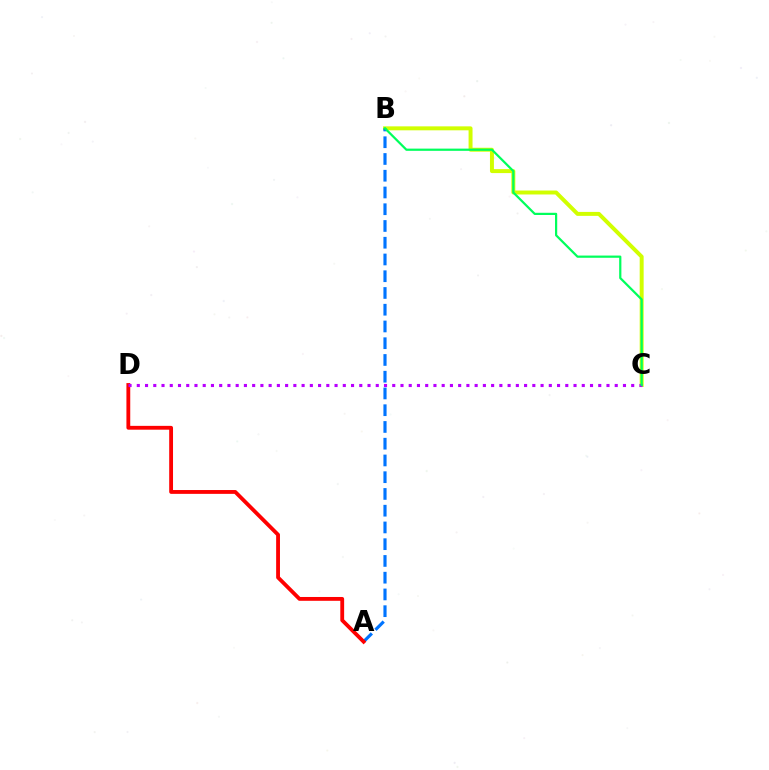{('B', 'C'): [{'color': '#d1ff00', 'line_style': 'solid', 'thickness': 2.85}, {'color': '#00ff5c', 'line_style': 'solid', 'thickness': 1.6}], ('A', 'B'): [{'color': '#0074ff', 'line_style': 'dashed', 'thickness': 2.28}], ('A', 'D'): [{'color': '#ff0000', 'line_style': 'solid', 'thickness': 2.76}], ('C', 'D'): [{'color': '#b900ff', 'line_style': 'dotted', 'thickness': 2.24}]}